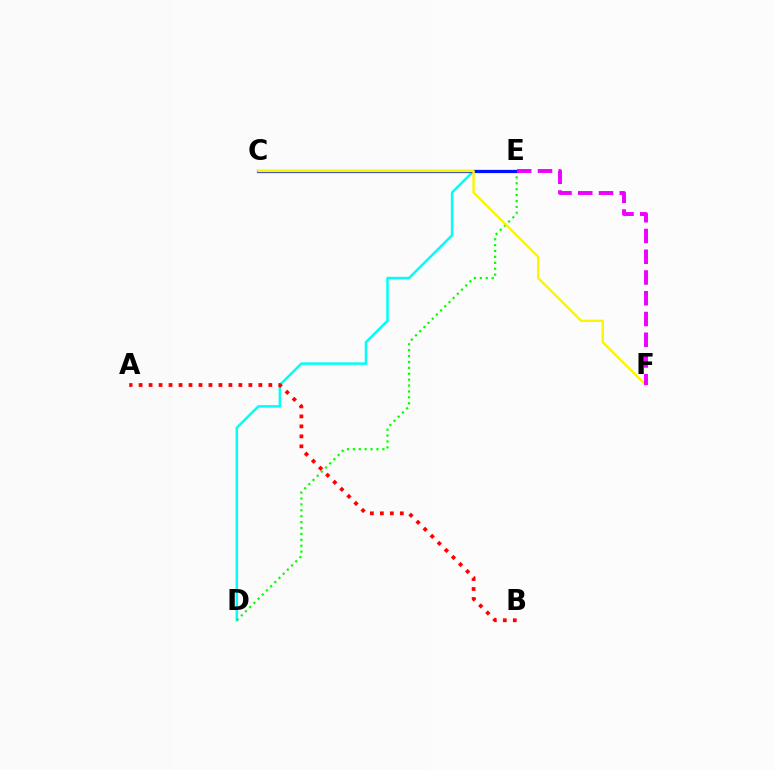{('D', 'E'): [{'color': '#00fff6', 'line_style': 'solid', 'thickness': 1.81}, {'color': '#08ff00', 'line_style': 'dotted', 'thickness': 1.6}], ('C', 'E'): [{'color': '#0010ff', 'line_style': 'solid', 'thickness': 2.29}], ('C', 'F'): [{'color': '#fcf500', 'line_style': 'solid', 'thickness': 1.72}], ('E', 'F'): [{'color': '#ee00ff', 'line_style': 'dashed', 'thickness': 2.82}], ('A', 'B'): [{'color': '#ff0000', 'line_style': 'dotted', 'thickness': 2.71}]}